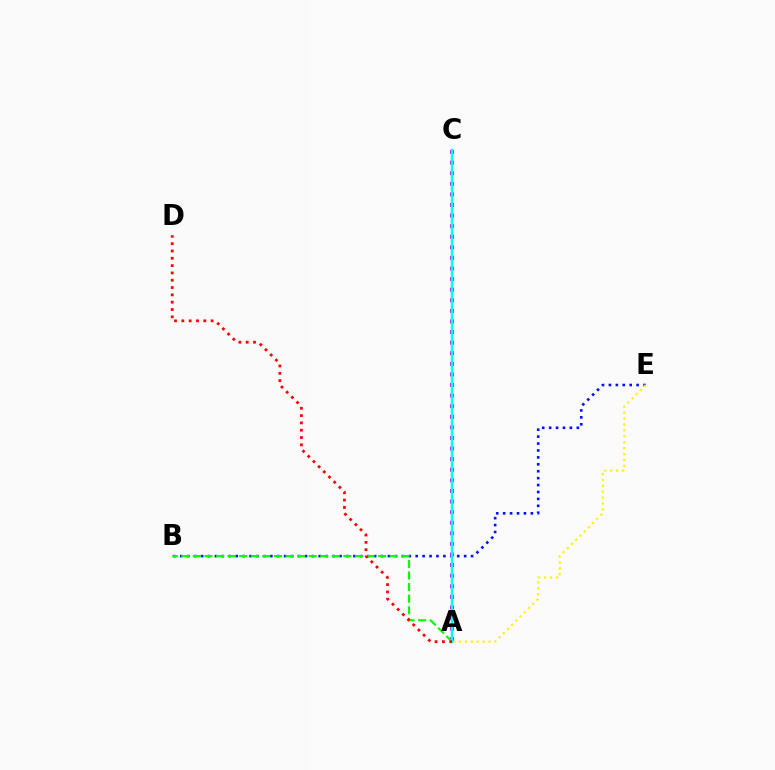{('B', 'E'): [{'color': '#0010ff', 'line_style': 'dotted', 'thickness': 1.88}], ('A', 'C'): [{'color': '#ee00ff', 'line_style': 'dotted', 'thickness': 2.88}, {'color': '#00fff6', 'line_style': 'solid', 'thickness': 1.78}], ('A', 'B'): [{'color': '#08ff00', 'line_style': 'dashed', 'thickness': 1.57}], ('A', 'D'): [{'color': '#ff0000', 'line_style': 'dotted', 'thickness': 1.99}], ('A', 'E'): [{'color': '#fcf500', 'line_style': 'dotted', 'thickness': 1.61}]}